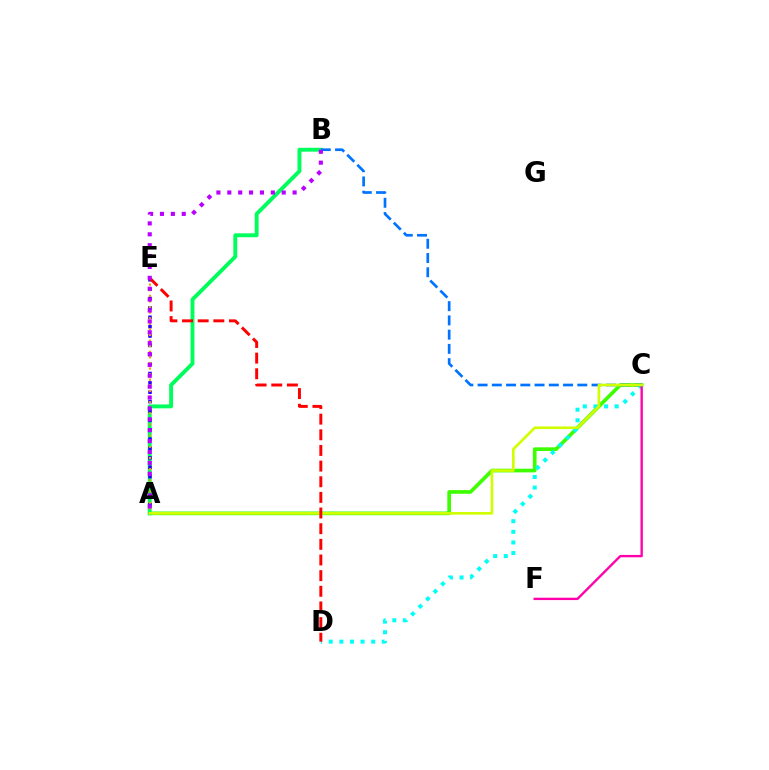{('A', 'C'): [{'color': '#3dff00', 'line_style': 'solid', 'thickness': 2.65}, {'color': '#d1ff00', 'line_style': 'solid', 'thickness': 1.91}], ('C', 'D'): [{'color': '#00fff6', 'line_style': 'dotted', 'thickness': 2.89}], ('A', 'B'): [{'color': '#00ff5c', 'line_style': 'solid', 'thickness': 2.81}, {'color': '#b900ff', 'line_style': 'dotted', 'thickness': 2.96}], ('B', 'C'): [{'color': '#0074ff', 'line_style': 'dashed', 'thickness': 1.94}], ('A', 'E'): [{'color': '#2500ff', 'line_style': 'dotted', 'thickness': 2.55}, {'color': '#ff9400', 'line_style': 'dotted', 'thickness': 1.52}], ('C', 'F'): [{'color': '#ff00ac', 'line_style': 'solid', 'thickness': 1.7}], ('D', 'E'): [{'color': '#ff0000', 'line_style': 'dashed', 'thickness': 2.13}]}